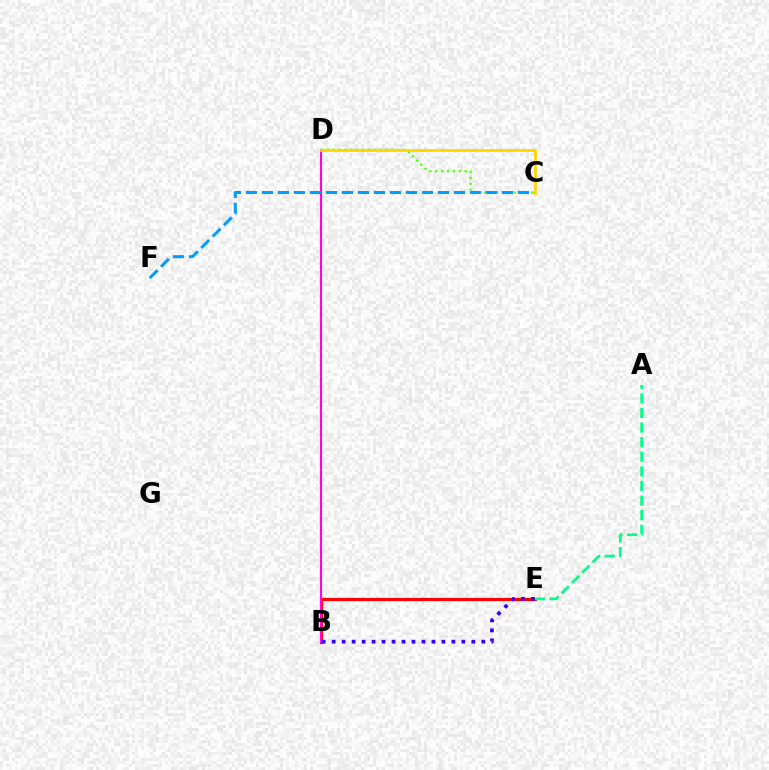{('B', 'E'): [{'color': '#ff0000', 'line_style': 'solid', 'thickness': 2.27}, {'color': '#3700ff', 'line_style': 'dotted', 'thickness': 2.71}], ('C', 'D'): [{'color': '#4fff00', 'line_style': 'dotted', 'thickness': 1.59}, {'color': '#ffd500', 'line_style': 'solid', 'thickness': 1.97}], ('B', 'D'): [{'color': '#ff00ed', 'line_style': 'solid', 'thickness': 1.52}], ('A', 'E'): [{'color': '#00ff86', 'line_style': 'dashed', 'thickness': 1.98}], ('C', 'F'): [{'color': '#009eff', 'line_style': 'dashed', 'thickness': 2.17}]}